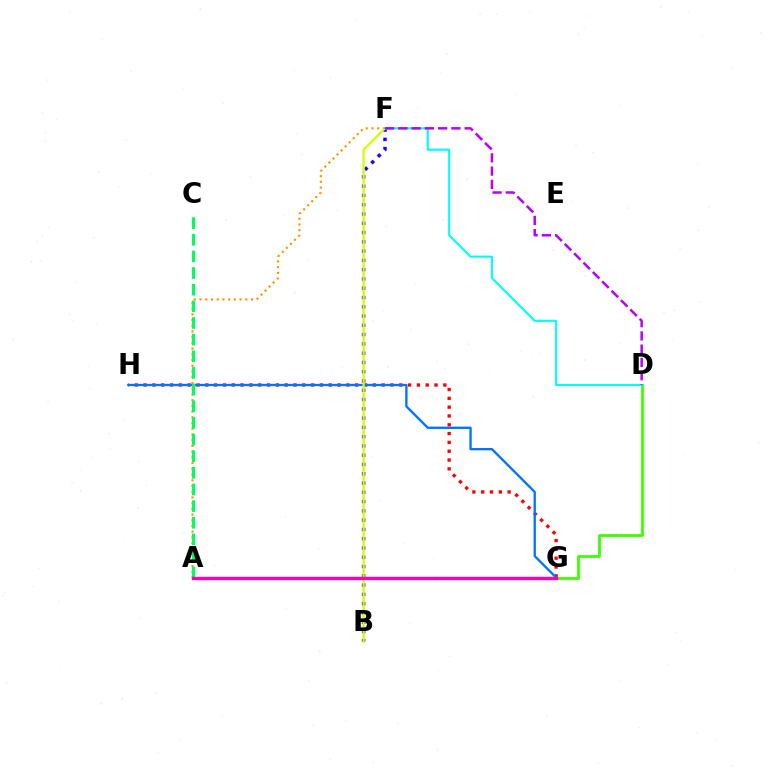{('G', 'H'): [{'color': '#ff0000', 'line_style': 'dotted', 'thickness': 2.4}, {'color': '#0074ff', 'line_style': 'solid', 'thickness': 1.67}], ('D', 'G'): [{'color': '#3dff00', 'line_style': 'solid', 'thickness': 2.0}], ('A', 'F'): [{'color': '#ff9400', 'line_style': 'dotted', 'thickness': 1.55}], ('B', 'F'): [{'color': '#2500ff', 'line_style': 'dotted', 'thickness': 2.52}, {'color': '#d1ff00', 'line_style': 'solid', 'thickness': 1.66}], ('A', 'C'): [{'color': '#00ff5c', 'line_style': 'dashed', 'thickness': 2.26}], ('A', 'G'): [{'color': '#ff00ac', 'line_style': 'solid', 'thickness': 2.42}], ('D', 'F'): [{'color': '#00fff6', 'line_style': 'solid', 'thickness': 1.52}, {'color': '#b900ff', 'line_style': 'dashed', 'thickness': 1.8}]}